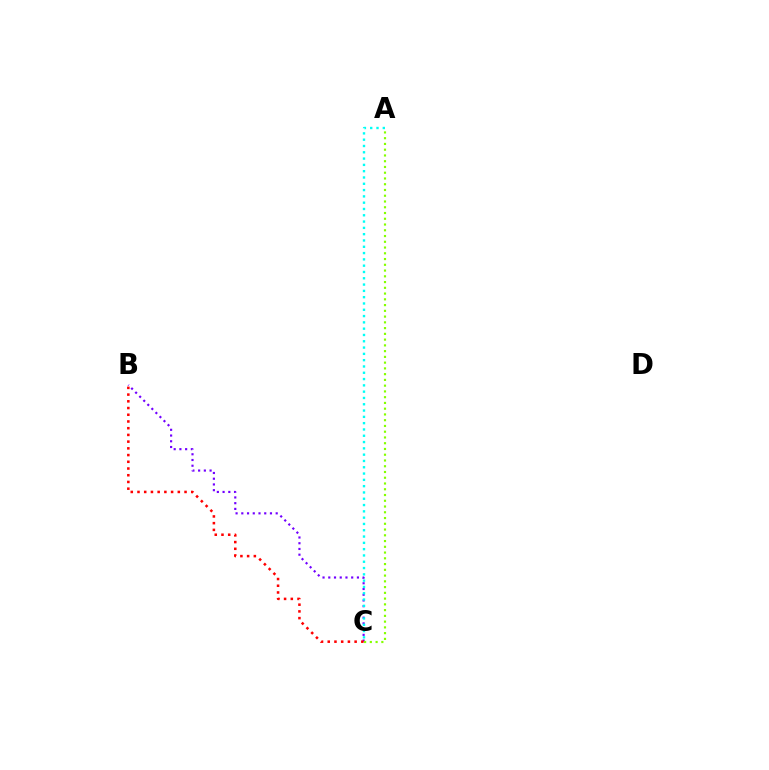{('B', 'C'): [{'color': '#7200ff', 'line_style': 'dotted', 'thickness': 1.56}, {'color': '#ff0000', 'line_style': 'dotted', 'thickness': 1.83}], ('A', 'C'): [{'color': '#84ff00', 'line_style': 'dotted', 'thickness': 1.56}, {'color': '#00fff6', 'line_style': 'dotted', 'thickness': 1.71}]}